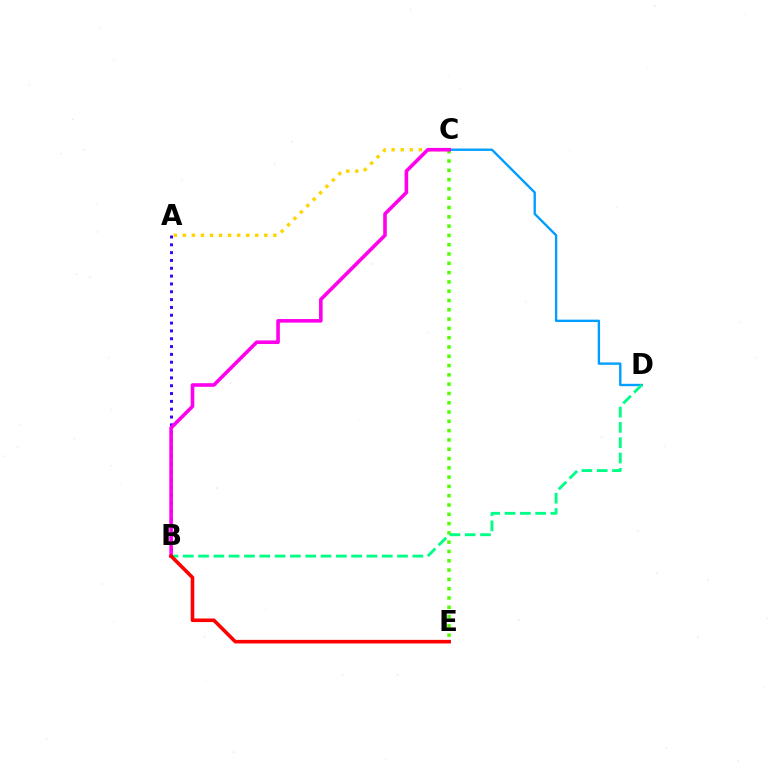{('A', 'C'): [{'color': '#ffd500', 'line_style': 'dotted', 'thickness': 2.46}], ('C', 'D'): [{'color': '#009eff', 'line_style': 'solid', 'thickness': 1.71}], ('A', 'B'): [{'color': '#3700ff', 'line_style': 'dotted', 'thickness': 2.13}], ('C', 'E'): [{'color': '#4fff00', 'line_style': 'dotted', 'thickness': 2.53}], ('B', 'D'): [{'color': '#00ff86', 'line_style': 'dashed', 'thickness': 2.08}], ('B', 'C'): [{'color': '#ff00ed', 'line_style': 'solid', 'thickness': 2.59}], ('B', 'E'): [{'color': '#ff0000', 'line_style': 'solid', 'thickness': 2.58}]}